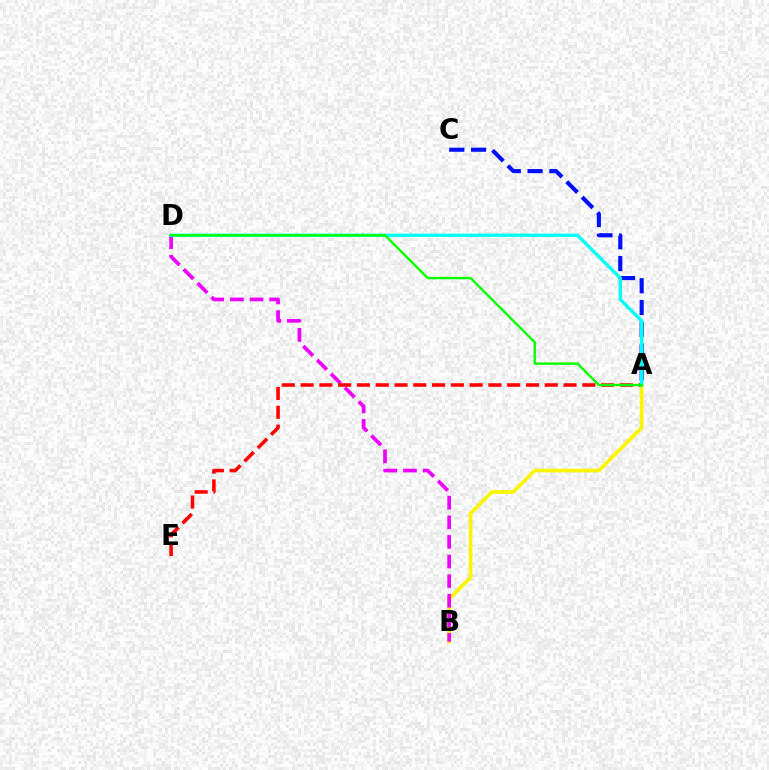{('A', 'B'): [{'color': '#fcf500', 'line_style': 'solid', 'thickness': 2.64}], ('B', 'D'): [{'color': '#ee00ff', 'line_style': 'dashed', 'thickness': 2.66}], ('A', 'C'): [{'color': '#0010ff', 'line_style': 'dashed', 'thickness': 2.96}], ('A', 'E'): [{'color': '#ff0000', 'line_style': 'dashed', 'thickness': 2.55}], ('A', 'D'): [{'color': '#00fff6', 'line_style': 'solid', 'thickness': 2.38}, {'color': '#08ff00', 'line_style': 'solid', 'thickness': 1.73}]}